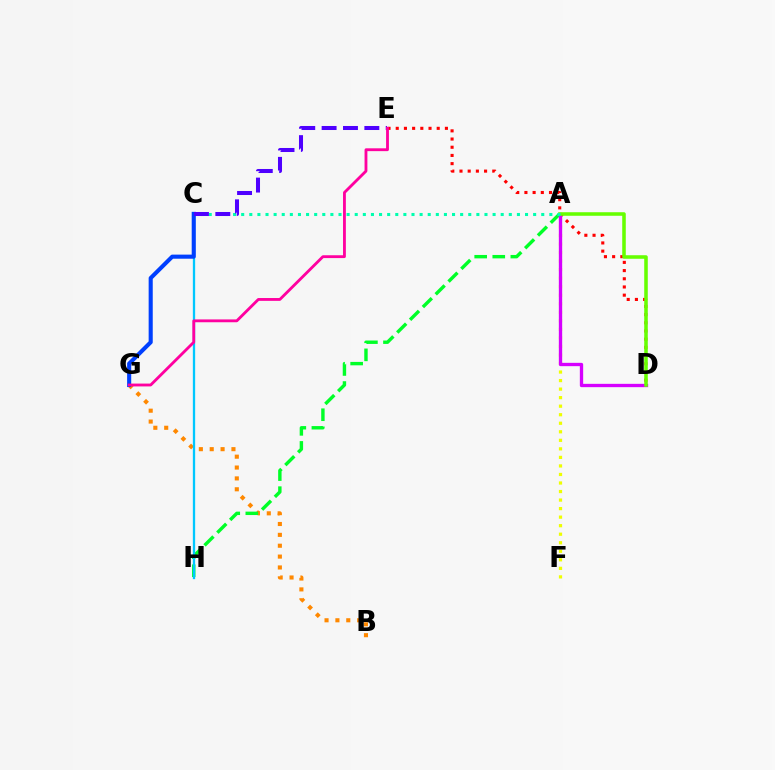{('B', 'G'): [{'color': '#ff8800', 'line_style': 'dotted', 'thickness': 2.95}], ('A', 'F'): [{'color': '#eeff00', 'line_style': 'dotted', 'thickness': 2.32}], ('A', 'H'): [{'color': '#00ff27', 'line_style': 'dashed', 'thickness': 2.45}], ('C', 'H'): [{'color': '#00c7ff', 'line_style': 'solid', 'thickness': 1.66}], ('D', 'E'): [{'color': '#ff0000', 'line_style': 'dotted', 'thickness': 2.23}], ('A', 'D'): [{'color': '#d600ff', 'line_style': 'solid', 'thickness': 2.4}, {'color': '#66ff00', 'line_style': 'solid', 'thickness': 2.56}], ('A', 'C'): [{'color': '#00ffaf', 'line_style': 'dotted', 'thickness': 2.2}], ('C', 'G'): [{'color': '#003fff', 'line_style': 'solid', 'thickness': 2.95}], ('C', 'E'): [{'color': '#4f00ff', 'line_style': 'dashed', 'thickness': 2.9}], ('E', 'G'): [{'color': '#ff00a0', 'line_style': 'solid', 'thickness': 2.04}]}